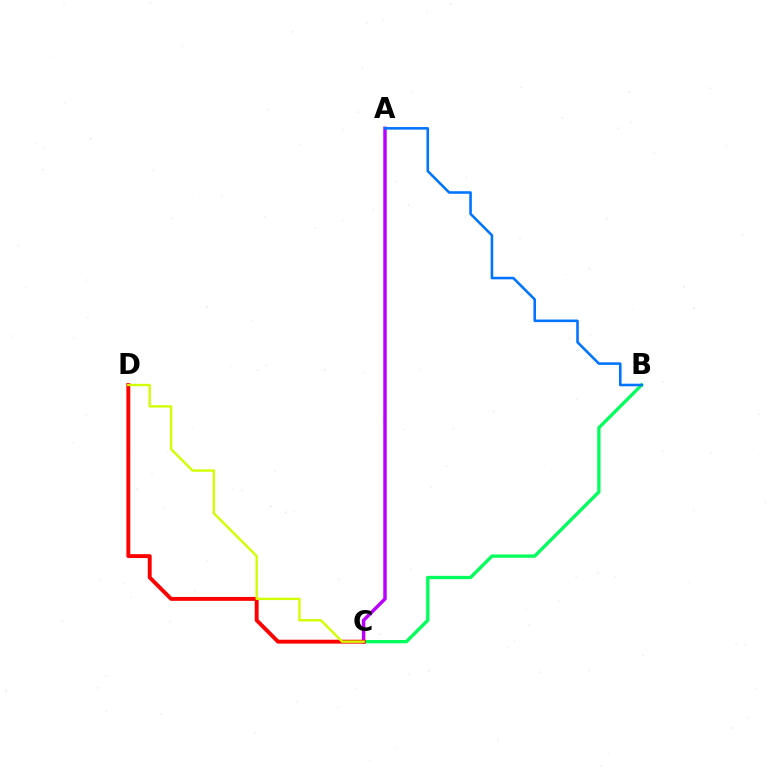{('B', 'C'): [{'color': '#00ff5c', 'line_style': 'solid', 'thickness': 2.38}], ('A', 'C'): [{'color': '#b900ff', 'line_style': 'solid', 'thickness': 2.48}], ('A', 'B'): [{'color': '#0074ff', 'line_style': 'solid', 'thickness': 1.86}], ('C', 'D'): [{'color': '#ff0000', 'line_style': 'solid', 'thickness': 2.8}, {'color': '#d1ff00', 'line_style': 'solid', 'thickness': 1.7}]}